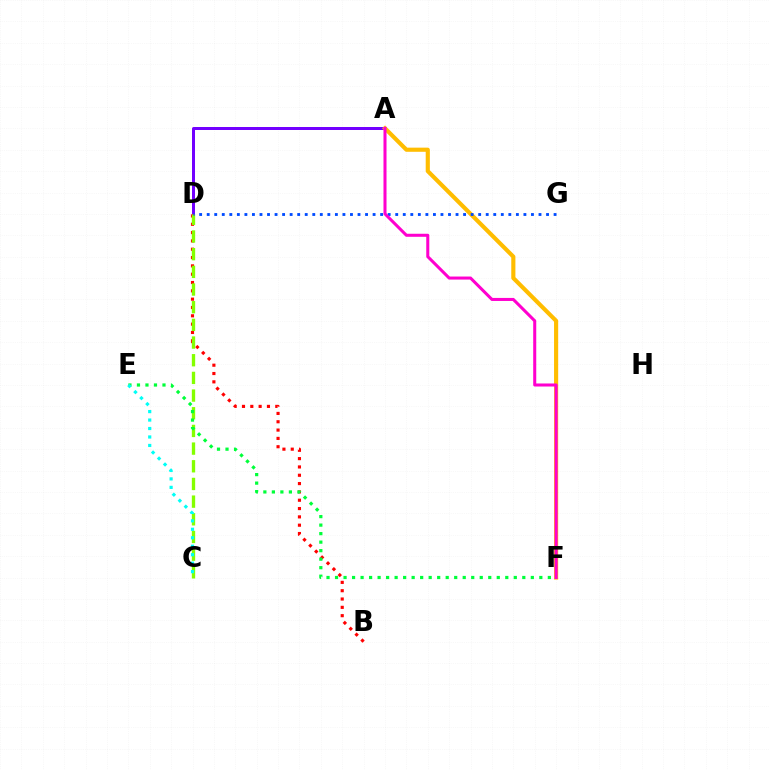{('A', 'D'): [{'color': '#7200ff', 'line_style': 'solid', 'thickness': 2.16}], ('B', 'D'): [{'color': '#ff0000', 'line_style': 'dotted', 'thickness': 2.26}], ('A', 'F'): [{'color': '#ffbd00', 'line_style': 'solid', 'thickness': 2.98}, {'color': '#ff00cf', 'line_style': 'solid', 'thickness': 2.19}], ('C', 'D'): [{'color': '#84ff00', 'line_style': 'dashed', 'thickness': 2.4}], ('D', 'G'): [{'color': '#004bff', 'line_style': 'dotted', 'thickness': 2.05}], ('E', 'F'): [{'color': '#00ff39', 'line_style': 'dotted', 'thickness': 2.31}], ('C', 'E'): [{'color': '#00fff6', 'line_style': 'dotted', 'thickness': 2.3}]}